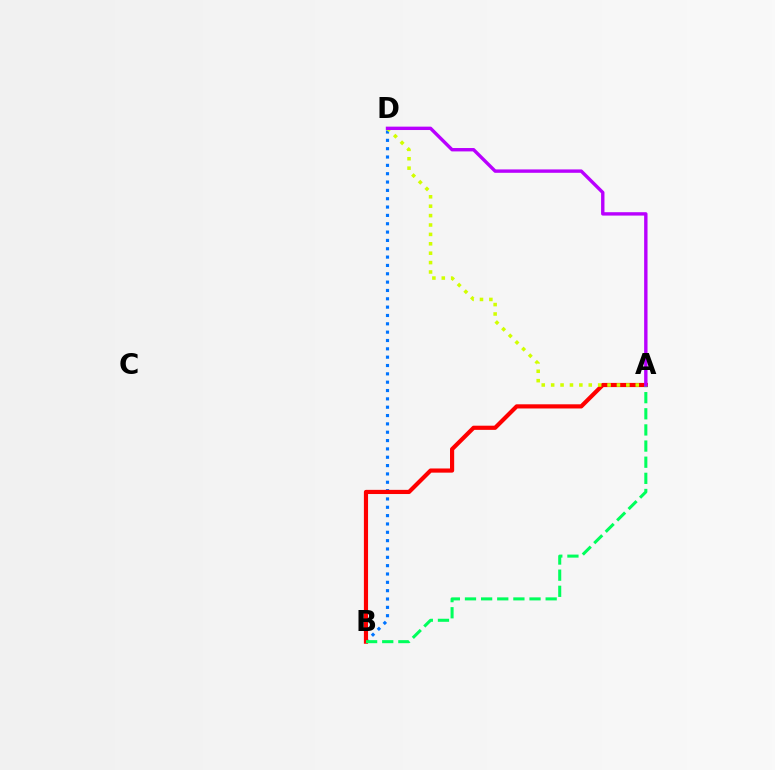{('B', 'D'): [{'color': '#0074ff', 'line_style': 'dotted', 'thickness': 2.27}], ('A', 'B'): [{'color': '#ff0000', 'line_style': 'solid', 'thickness': 3.0}, {'color': '#00ff5c', 'line_style': 'dashed', 'thickness': 2.19}], ('A', 'D'): [{'color': '#d1ff00', 'line_style': 'dotted', 'thickness': 2.55}, {'color': '#b900ff', 'line_style': 'solid', 'thickness': 2.44}]}